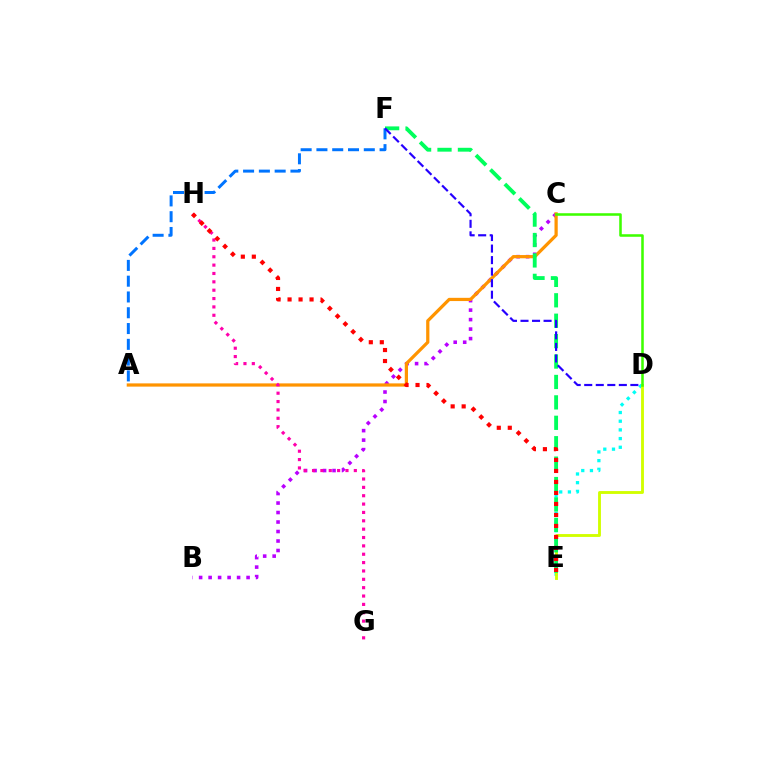{('B', 'C'): [{'color': '#b900ff', 'line_style': 'dotted', 'thickness': 2.58}], ('A', 'C'): [{'color': '#ff9400', 'line_style': 'solid', 'thickness': 2.33}], ('D', 'E'): [{'color': '#00fff6', 'line_style': 'dotted', 'thickness': 2.36}, {'color': '#d1ff00', 'line_style': 'solid', 'thickness': 2.06}], ('G', 'H'): [{'color': '#ff00ac', 'line_style': 'dotted', 'thickness': 2.27}], ('E', 'F'): [{'color': '#00ff5c', 'line_style': 'dashed', 'thickness': 2.77}], ('A', 'F'): [{'color': '#0074ff', 'line_style': 'dashed', 'thickness': 2.14}], ('E', 'H'): [{'color': '#ff0000', 'line_style': 'dotted', 'thickness': 2.99}], ('D', 'F'): [{'color': '#2500ff', 'line_style': 'dashed', 'thickness': 1.57}], ('C', 'D'): [{'color': '#3dff00', 'line_style': 'solid', 'thickness': 1.83}]}